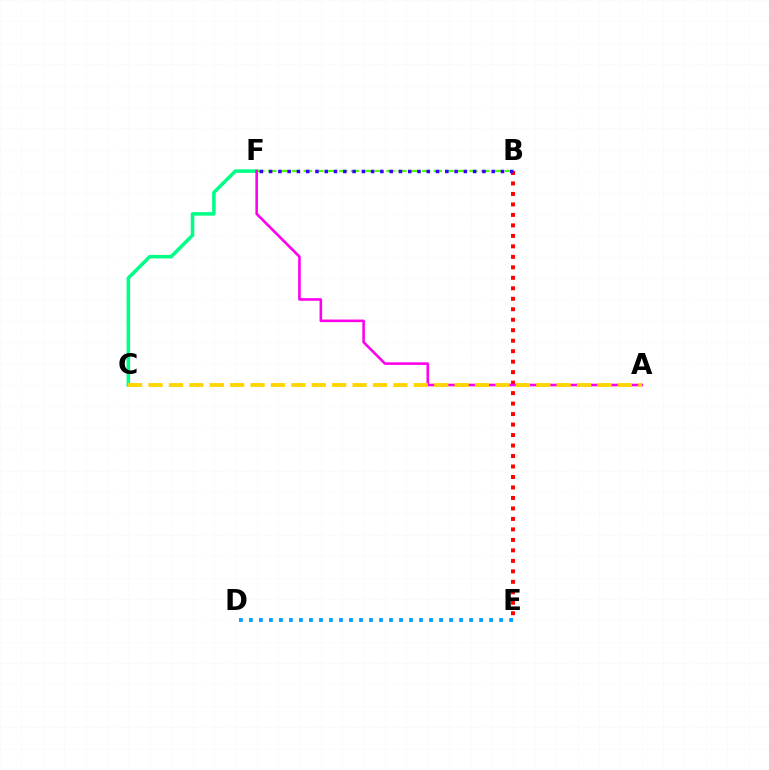{('C', 'F'): [{'color': '#00ff86', 'line_style': 'solid', 'thickness': 2.54}], ('B', 'F'): [{'color': '#4fff00', 'line_style': 'dashed', 'thickness': 1.61}, {'color': '#3700ff', 'line_style': 'dotted', 'thickness': 2.52}], ('B', 'E'): [{'color': '#ff0000', 'line_style': 'dotted', 'thickness': 2.85}], ('A', 'F'): [{'color': '#ff00ed', 'line_style': 'solid', 'thickness': 1.87}], ('A', 'C'): [{'color': '#ffd500', 'line_style': 'dashed', 'thickness': 2.77}], ('D', 'E'): [{'color': '#009eff', 'line_style': 'dotted', 'thickness': 2.72}]}